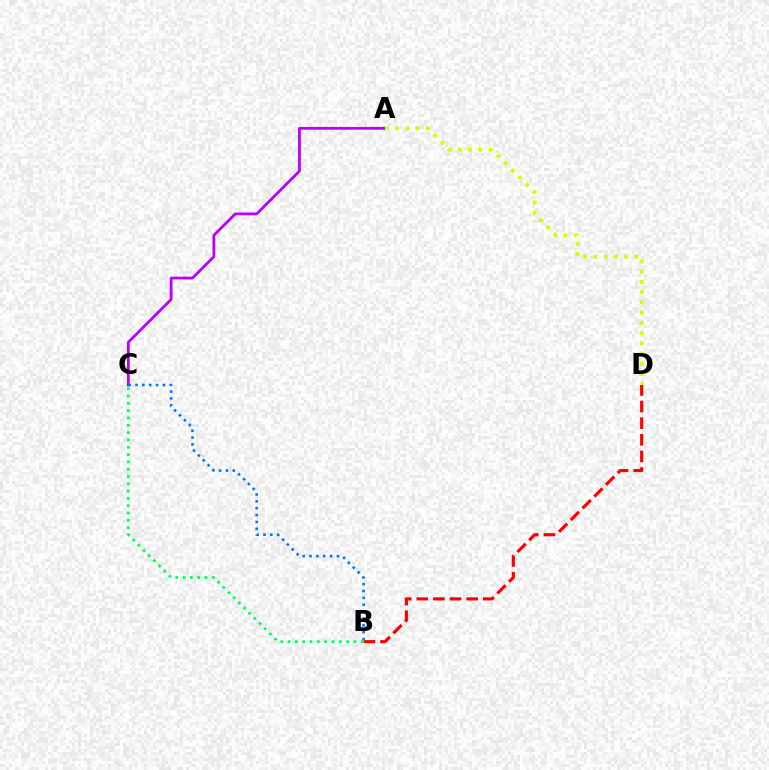{('B', 'D'): [{'color': '#ff0000', 'line_style': 'dashed', 'thickness': 2.26}], ('A', 'C'): [{'color': '#b900ff', 'line_style': 'solid', 'thickness': 2.0}], ('B', 'C'): [{'color': '#00ff5c', 'line_style': 'dotted', 'thickness': 1.99}, {'color': '#0074ff', 'line_style': 'dotted', 'thickness': 1.86}], ('A', 'D'): [{'color': '#d1ff00', 'line_style': 'dotted', 'thickness': 2.78}]}